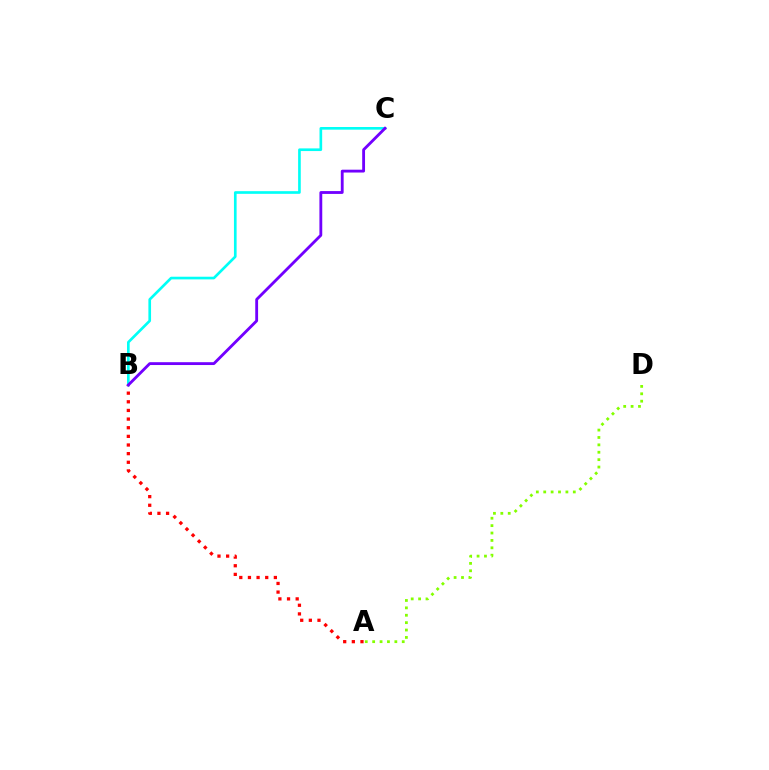{('A', 'B'): [{'color': '#ff0000', 'line_style': 'dotted', 'thickness': 2.35}], ('A', 'D'): [{'color': '#84ff00', 'line_style': 'dotted', 'thickness': 2.01}], ('B', 'C'): [{'color': '#00fff6', 'line_style': 'solid', 'thickness': 1.92}, {'color': '#7200ff', 'line_style': 'solid', 'thickness': 2.04}]}